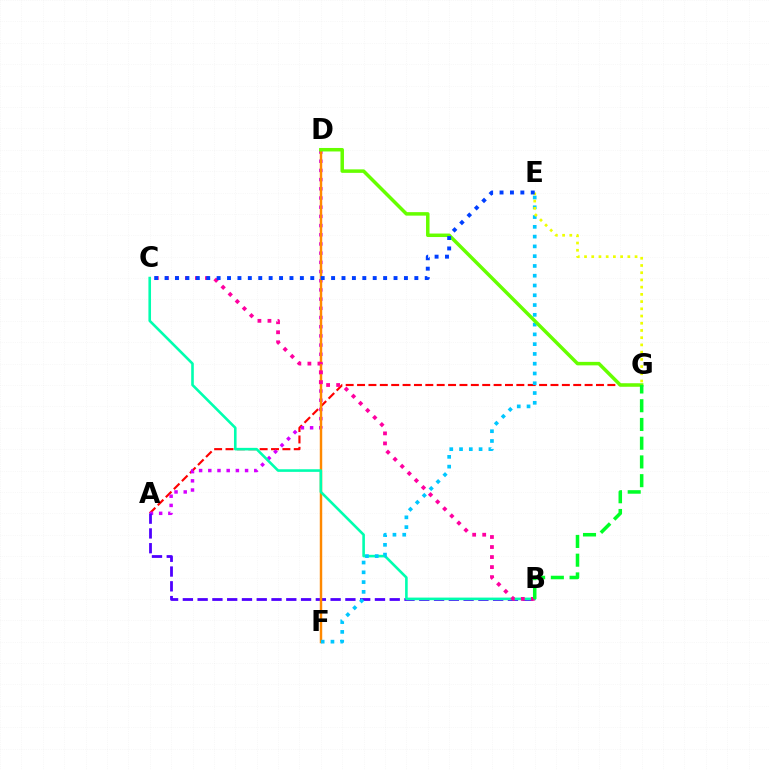{('A', 'G'): [{'color': '#ff0000', 'line_style': 'dashed', 'thickness': 1.55}], ('A', 'D'): [{'color': '#d600ff', 'line_style': 'dotted', 'thickness': 2.5}], ('A', 'B'): [{'color': '#4f00ff', 'line_style': 'dashed', 'thickness': 2.01}], ('D', 'F'): [{'color': '#ff8800', 'line_style': 'solid', 'thickness': 1.76}], ('B', 'C'): [{'color': '#00ffaf', 'line_style': 'solid', 'thickness': 1.88}, {'color': '#ff00a0', 'line_style': 'dotted', 'thickness': 2.72}], ('E', 'F'): [{'color': '#00c7ff', 'line_style': 'dotted', 'thickness': 2.66}], ('D', 'G'): [{'color': '#66ff00', 'line_style': 'solid', 'thickness': 2.52}], ('E', 'G'): [{'color': '#eeff00', 'line_style': 'dotted', 'thickness': 1.96}], ('C', 'E'): [{'color': '#003fff', 'line_style': 'dotted', 'thickness': 2.83}], ('B', 'G'): [{'color': '#00ff27', 'line_style': 'dashed', 'thickness': 2.55}]}